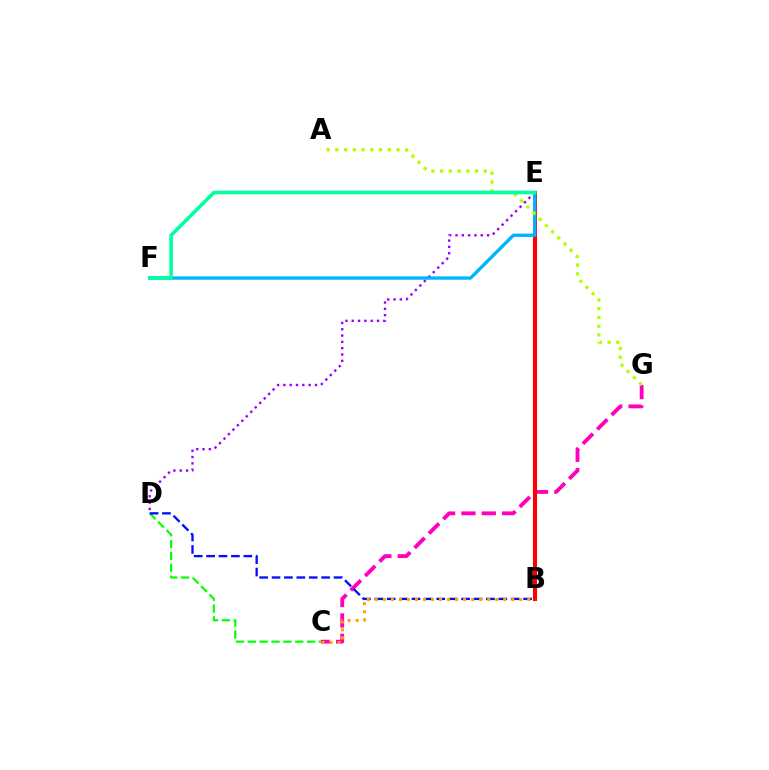{('D', 'E'): [{'color': '#9b00ff', 'line_style': 'dotted', 'thickness': 1.72}], ('C', 'G'): [{'color': '#ff00bd', 'line_style': 'dashed', 'thickness': 2.77}], ('C', 'D'): [{'color': '#08ff00', 'line_style': 'dashed', 'thickness': 1.61}], ('B', 'E'): [{'color': '#ff0000', 'line_style': 'solid', 'thickness': 2.93}], ('E', 'F'): [{'color': '#00b5ff', 'line_style': 'solid', 'thickness': 2.41}, {'color': '#00ff9d', 'line_style': 'solid', 'thickness': 2.58}], ('B', 'D'): [{'color': '#0010ff', 'line_style': 'dashed', 'thickness': 1.68}], ('A', 'G'): [{'color': '#b3ff00', 'line_style': 'dotted', 'thickness': 2.37}], ('B', 'C'): [{'color': '#ffa500', 'line_style': 'dotted', 'thickness': 2.18}]}